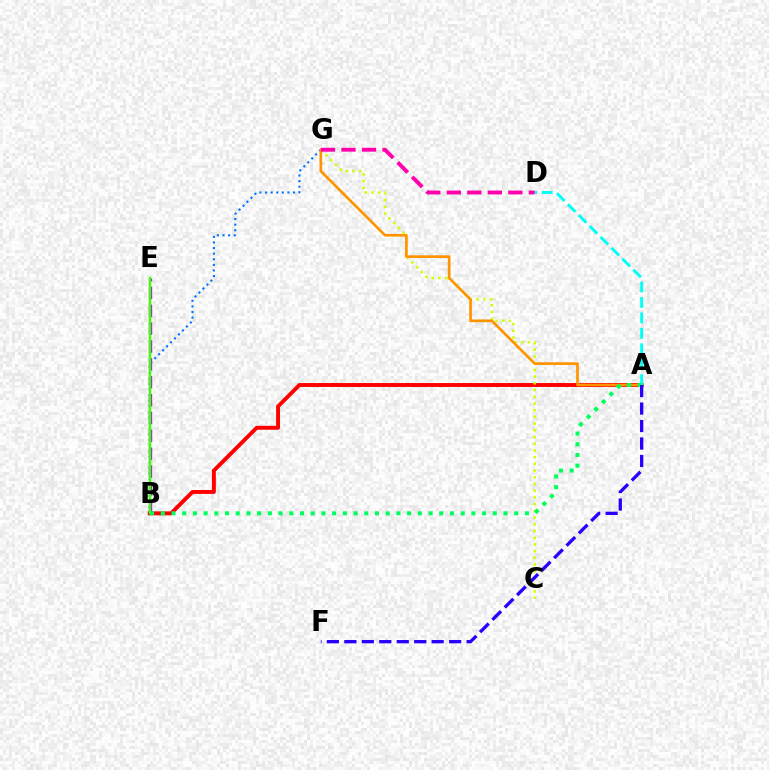{('B', 'G'): [{'color': '#0074ff', 'line_style': 'dotted', 'thickness': 1.52}], ('A', 'B'): [{'color': '#ff0000', 'line_style': 'solid', 'thickness': 2.82}, {'color': '#00ff5c', 'line_style': 'dotted', 'thickness': 2.91}], ('C', 'G'): [{'color': '#d1ff00', 'line_style': 'dotted', 'thickness': 1.82}], ('A', 'G'): [{'color': '#ff9400', 'line_style': 'solid', 'thickness': 1.93}], ('B', 'E'): [{'color': '#b900ff', 'line_style': 'dashed', 'thickness': 2.43}, {'color': '#3dff00', 'line_style': 'solid', 'thickness': 1.79}], ('A', 'D'): [{'color': '#00fff6', 'line_style': 'dashed', 'thickness': 2.1}], ('D', 'G'): [{'color': '#ff00ac', 'line_style': 'dashed', 'thickness': 2.79}], ('A', 'F'): [{'color': '#2500ff', 'line_style': 'dashed', 'thickness': 2.37}]}